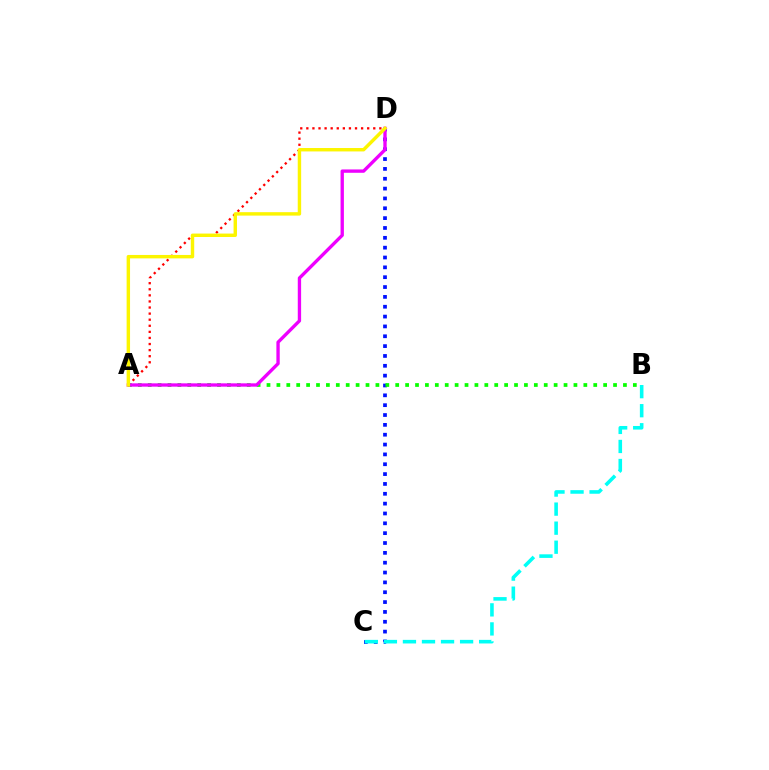{('A', 'D'): [{'color': '#ff0000', 'line_style': 'dotted', 'thickness': 1.65}, {'color': '#ee00ff', 'line_style': 'solid', 'thickness': 2.4}, {'color': '#fcf500', 'line_style': 'solid', 'thickness': 2.46}], ('C', 'D'): [{'color': '#0010ff', 'line_style': 'dotted', 'thickness': 2.67}], ('A', 'B'): [{'color': '#08ff00', 'line_style': 'dotted', 'thickness': 2.69}], ('B', 'C'): [{'color': '#00fff6', 'line_style': 'dashed', 'thickness': 2.59}]}